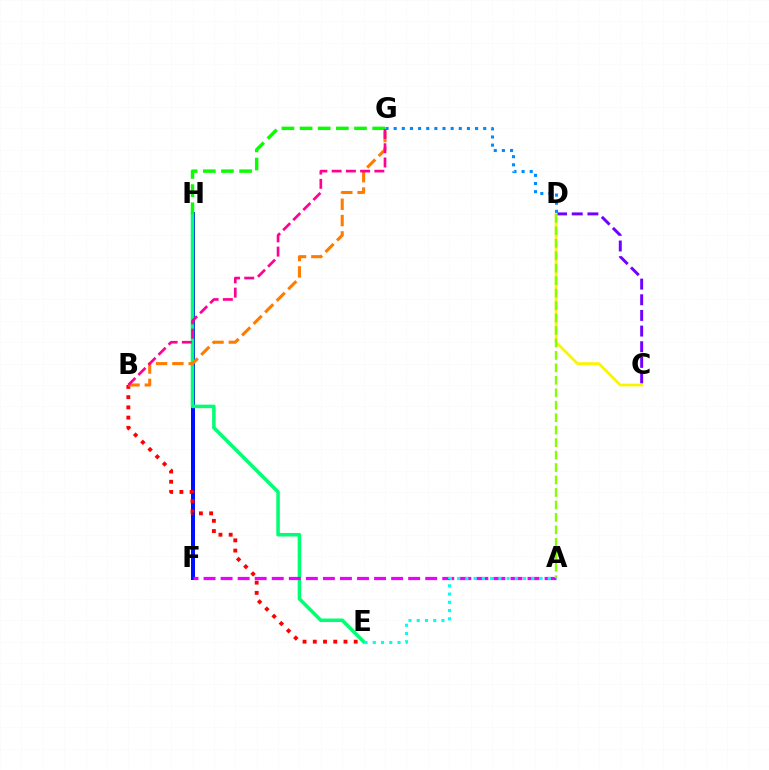{('C', 'D'): [{'color': '#7200ff', 'line_style': 'dashed', 'thickness': 2.13}, {'color': '#fcf500', 'line_style': 'solid', 'thickness': 1.99}], ('F', 'H'): [{'color': '#0010ff', 'line_style': 'solid', 'thickness': 2.88}], ('E', 'H'): [{'color': '#00ff74', 'line_style': 'solid', 'thickness': 2.54}], ('A', 'F'): [{'color': '#ee00ff', 'line_style': 'dashed', 'thickness': 2.32}], ('B', 'E'): [{'color': '#ff0000', 'line_style': 'dotted', 'thickness': 2.78}], ('A', 'D'): [{'color': '#84ff00', 'line_style': 'dashed', 'thickness': 1.69}], ('D', 'G'): [{'color': '#008cff', 'line_style': 'dotted', 'thickness': 2.21}], ('B', 'G'): [{'color': '#ff7c00', 'line_style': 'dashed', 'thickness': 2.22}, {'color': '#ff0094', 'line_style': 'dashed', 'thickness': 1.94}], ('G', 'H'): [{'color': '#08ff00', 'line_style': 'dashed', 'thickness': 2.47}], ('A', 'E'): [{'color': '#00fff6', 'line_style': 'dotted', 'thickness': 2.24}]}